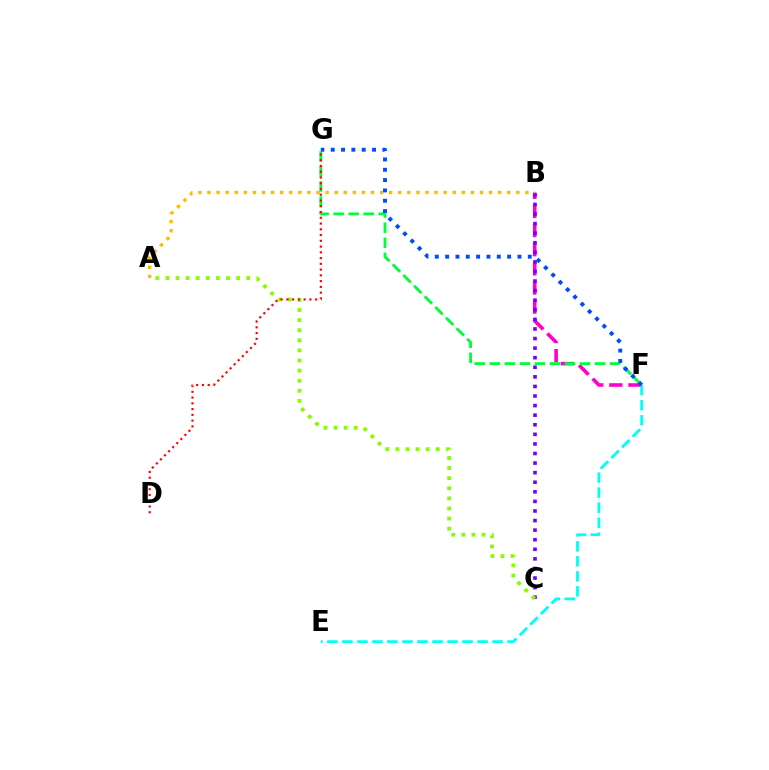{('B', 'F'): [{'color': '#ff00cf', 'line_style': 'dashed', 'thickness': 2.6}], ('B', 'C'): [{'color': '#7200ff', 'line_style': 'dotted', 'thickness': 2.6}], ('A', 'C'): [{'color': '#84ff00', 'line_style': 'dotted', 'thickness': 2.74}], ('A', 'B'): [{'color': '#ffbd00', 'line_style': 'dotted', 'thickness': 2.47}], ('E', 'F'): [{'color': '#00fff6', 'line_style': 'dashed', 'thickness': 2.04}], ('F', 'G'): [{'color': '#00ff39', 'line_style': 'dashed', 'thickness': 2.04}, {'color': '#004bff', 'line_style': 'dotted', 'thickness': 2.81}], ('D', 'G'): [{'color': '#ff0000', 'line_style': 'dotted', 'thickness': 1.56}]}